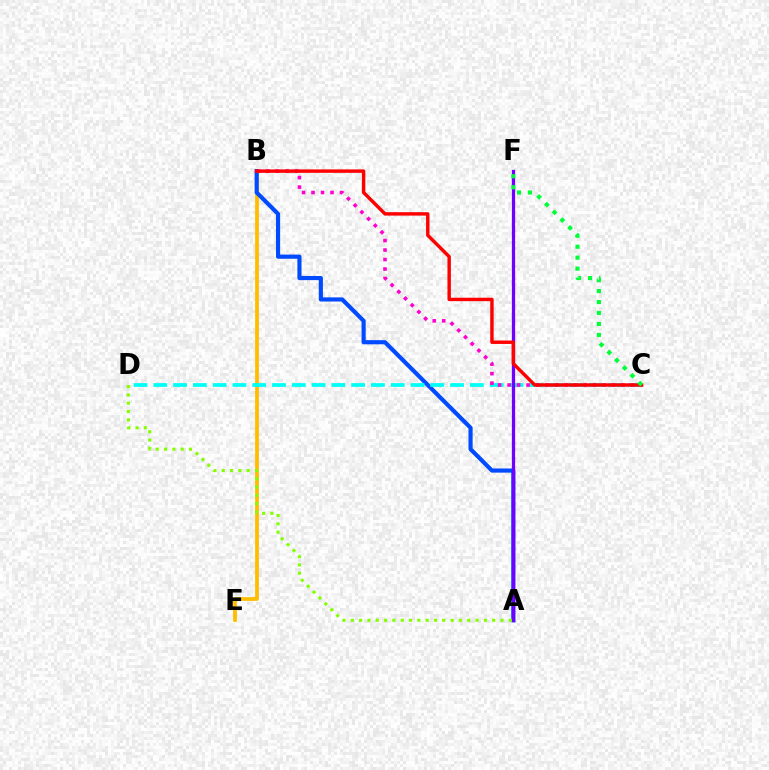{('B', 'E'): [{'color': '#ffbd00', 'line_style': 'solid', 'thickness': 2.72}], ('A', 'B'): [{'color': '#004bff', 'line_style': 'solid', 'thickness': 2.99}], ('C', 'D'): [{'color': '#00fff6', 'line_style': 'dashed', 'thickness': 2.69}], ('A', 'F'): [{'color': '#7200ff', 'line_style': 'solid', 'thickness': 2.35}], ('B', 'C'): [{'color': '#ff00cf', 'line_style': 'dotted', 'thickness': 2.58}, {'color': '#ff0000', 'line_style': 'solid', 'thickness': 2.47}], ('C', 'F'): [{'color': '#00ff39', 'line_style': 'dotted', 'thickness': 2.98}], ('A', 'D'): [{'color': '#84ff00', 'line_style': 'dotted', 'thickness': 2.26}]}